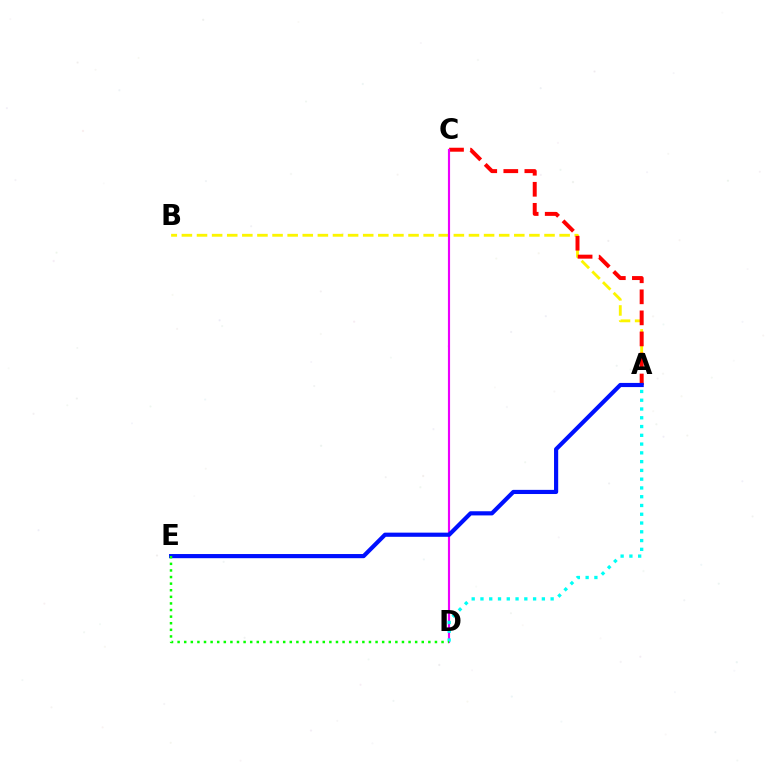{('A', 'B'): [{'color': '#fcf500', 'line_style': 'dashed', 'thickness': 2.05}], ('A', 'C'): [{'color': '#ff0000', 'line_style': 'dashed', 'thickness': 2.86}], ('C', 'D'): [{'color': '#ee00ff', 'line_style': 'solid', 'thickness': 1.55}], ('A', 'E'): [{'color': '#0010ff', 'line_style': 'solid', 'thickness': 2.99}], ('A', 'D'): [{'color': '#00fff6', 'line_style': 'dotted', 'thickness': 2.38}], ('D', 'E'): [{'color': '#08ff00', 'line_style': 'dotted', 'thickness': 1.79}]}